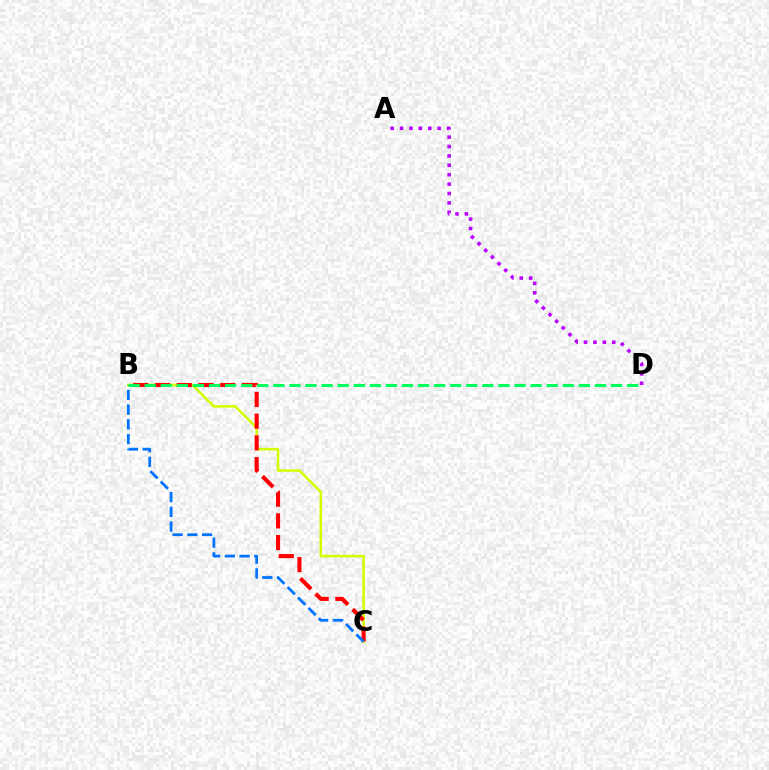{('B', 'C'): [{'color': '#d1ff00', 'line_style': 'solid', 'thickness': 1.86}, {'color': '#ff0000', 'line_style': 'dashed', 'thickness': 2.95}, {'color': '#0074ff', 'line_style': 'dashed', 'thickness': 2.0}], ('B', 'D'): [{'color': '#00ff5c', 'line_style': 'dashed', 'thickness': 2.18}], ('A', 'D'): [{'color': '#b900ff', 'line_style': 'dotted', 'thickness': 2.55}]}